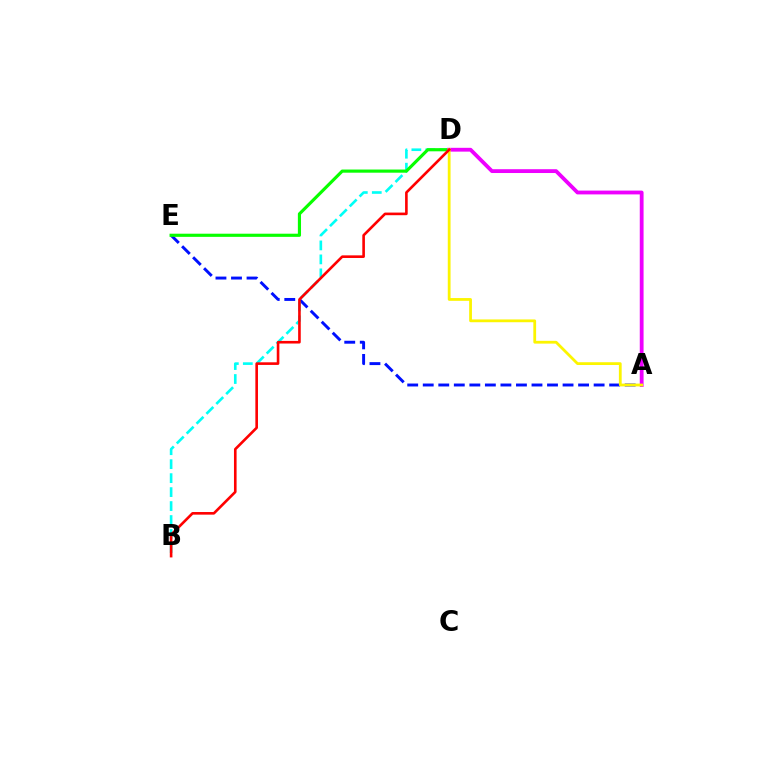{('A', 'E'): [{'color': '#0010ff', 'line_style': 'dashed', 'thickness': 2.11}], ('B', 'D'): [{'color': '#00fff6', 'line_style': 'dashed', 'thickness': 1.9}, {'color': '#ff0000', 'line_style': 'solid', 'thickness': 1.89}], ('D', 'E'): [{'color': '#08ff00', 'line_style': 'solid', 'thickness': 2.27}], ('A', 'D'): [{'color': '#ee00ff', 'line_style': 'solid', 'thickness': 2.74}, {'color': '#fcf500', 'line_style': 'solid', 'thickness': 2.0}]}